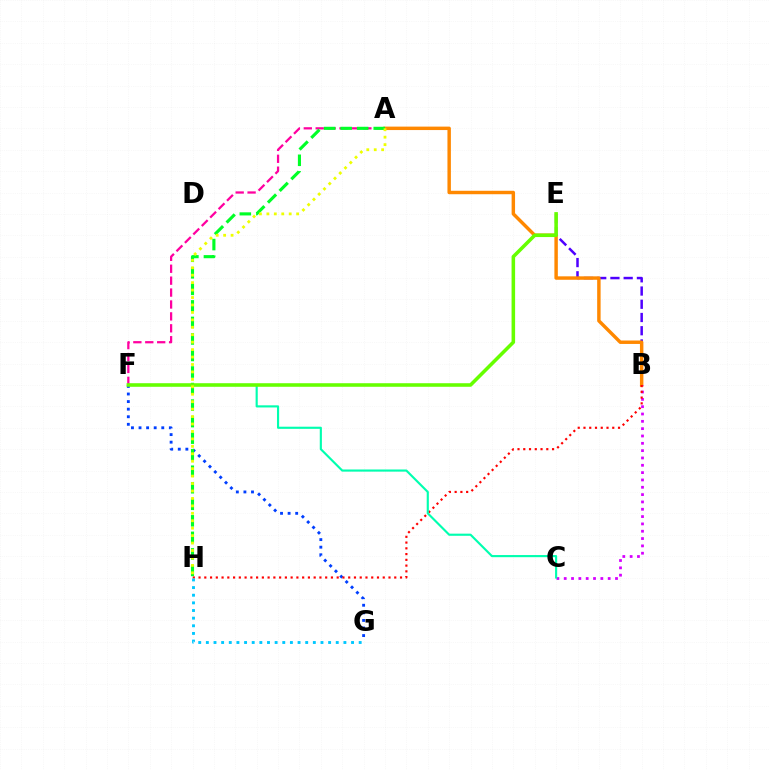{('A', 'F'): [{'color': '#ff00a0', 'line_style': 'dashed', 'thickness': 1.62}], ('B', 'E'): [{'color': '#4f00ff', 'line_style': 'dashed', 'thickness': 1.8}], ('F', 'G'): [{'color': '#003fff', 'line_style': 'dotted', 'thickness': 2.06}], ('A', 'B'): [{'color': '#ff8800', 'line_style': 'solid', 'thickness': 2.48}], ('B', 'C'): [{'color': '#d600ff', 'line_style': 'dotted', 'thickness': 1.99}], ('B', 'H'): [{'color': '#ff0000', 'line_style': 'dotted', 'thickness': 1.56}], ('A', 'H'): [{'color': '#00ff27', 'line_style': 'dashed', 'thickness': 2.25}, {'color': '#eeff00', 'line_style': 'dotted', 'thickness': 2.02}], ('C', 'F'): [{'color': '#00ffaf', 'line_style': 'solid', 'thickness': 1.54}], ('E', 'F'): [{'color': '#66ff00', 'line_style': 'solid', 'thickness': 2.56}], ('G', 'H'): [{'color': '#00c7ff', 'line_style': 'dotted', 'thickness': 2.08}]}